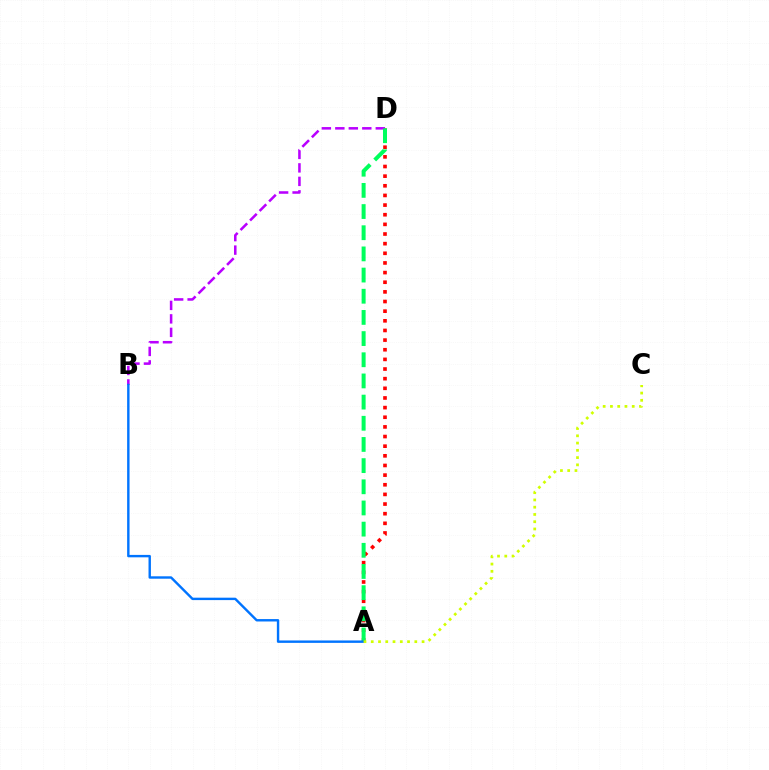{('A', 'D'): [{'color': '#ff0000', 'line_style': 'dotted', 'thickness': 2.62}, {'color': '#00ff5c', 'line_style': 'dashed', 'thickness': 2.88}], ('B', 'D'): [{'color': '#b900ff', 'line_style': 'dashed', 'thickness': 1.83}], ('A', 'B'): [{'color': '#0074ff', 'line_style': 'solid', 'thickness': 1.74}], ('A', 'C'): [{'color': '#d1ff00', 'line_style': 'dotted', 'thickness': 1.97}]}